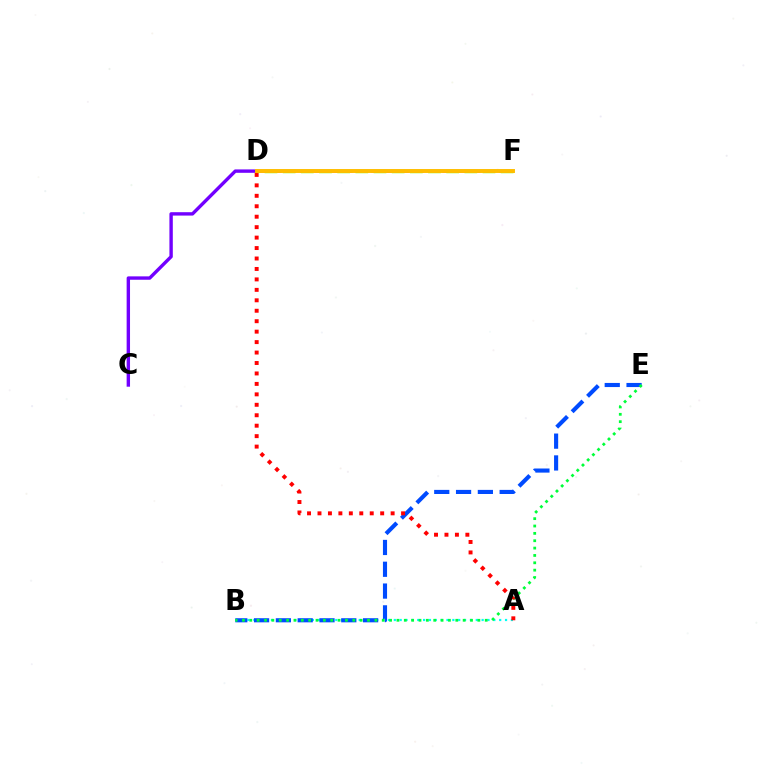{('D', 'F'): [{'color': '#ff00cf', 'line_style': 'dashed', 'thickness': 1.93}, {'color': '#84ff00', 'line_style': 'dashed', 'thickness': 2.47}, {'color': '#ffbd00', 'line_style': 'solid', 'thickness': 2.83}], ('C', 'D'): [{'color': '#7200ff', 'line_style': 'solid', 'thickness': 2.44}], ('A', 'B'): [{'color': '#00fff6', 'line_style': 'dotted', 'thickness': 1.59}], ('B', 'E'): [{'color': '#004bff', 'line_style': 'dashed', 'thickness': 2.96}, {'color': '#00ff39', 'line_style': 'dotted', 'thickness': 2.0}], ('A', 'D'): [{'color': '#ff0000', 'line_style': 'dotted', 'thickness': 2.84}]}